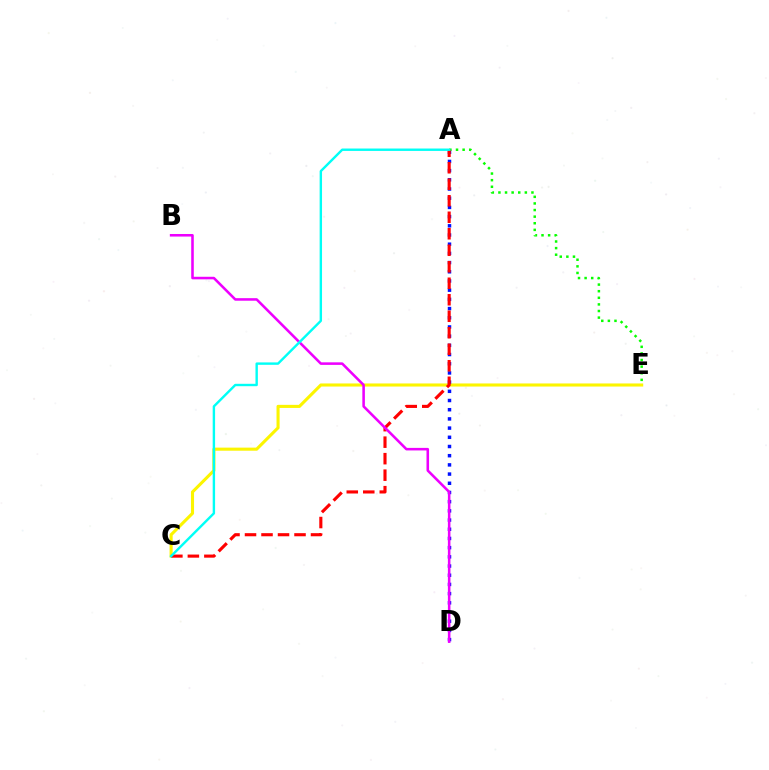{('C', 'E'): [{'color': '#fcf500', 'line_style': 'solid', 'thickness': 2.22}], ('A', 'D'): [{'color': '#0010ff', 'line_style': 'dotted', 'thickness': 2.5}], ('A', 'E'): [{'color': '#08ff00', 'line_style': 'dotted', 'thickness': 1.79}], ('A', 'C'): [{'color': '#ff0000', 'line_style': 'dashed', 'thickness': 2.24}, {'color': '#00fff6', 'line_style': 'solid', 'thickness': 1.73}], ('B', 'D'): [{'color': '#ee00ff', 'line_style': 'solid', 'thickness': 1.84}]}